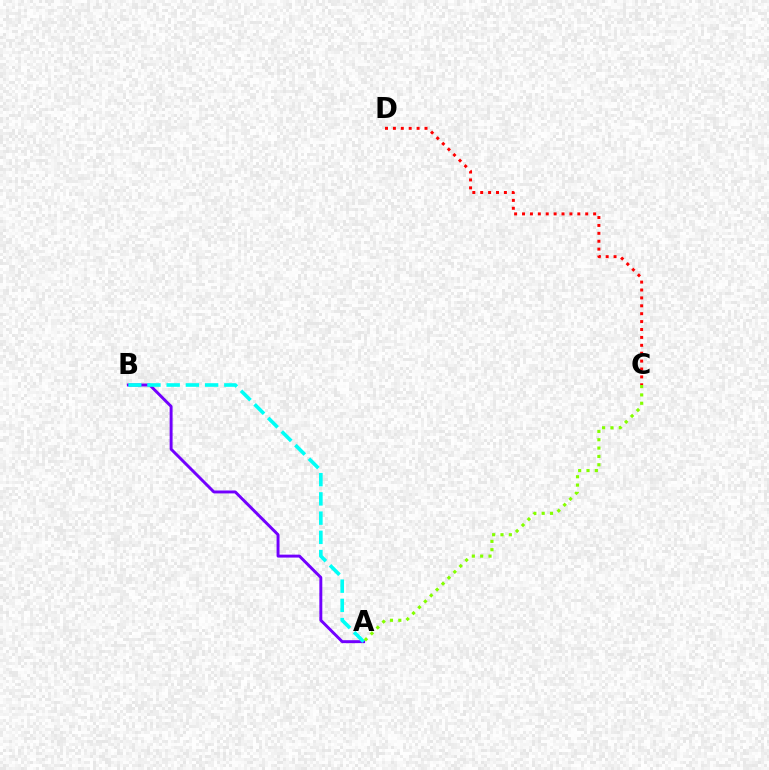{('C', 'D'): [{'color': '#ff0000', 'line_style': 'dotted', 'thickness': 2.15}], ('A', 'B'): [{'color': '#7200ff', 'line_style': 'solid', 'thickness': 2.11}, {'color': '#00fff6', 'line_style': 'dashed', 'thickness': 2.61}], ('A', 'C'): [{'color': '#84ff00', 'line_style': 'dotted', 'thickness': 2.27}]}